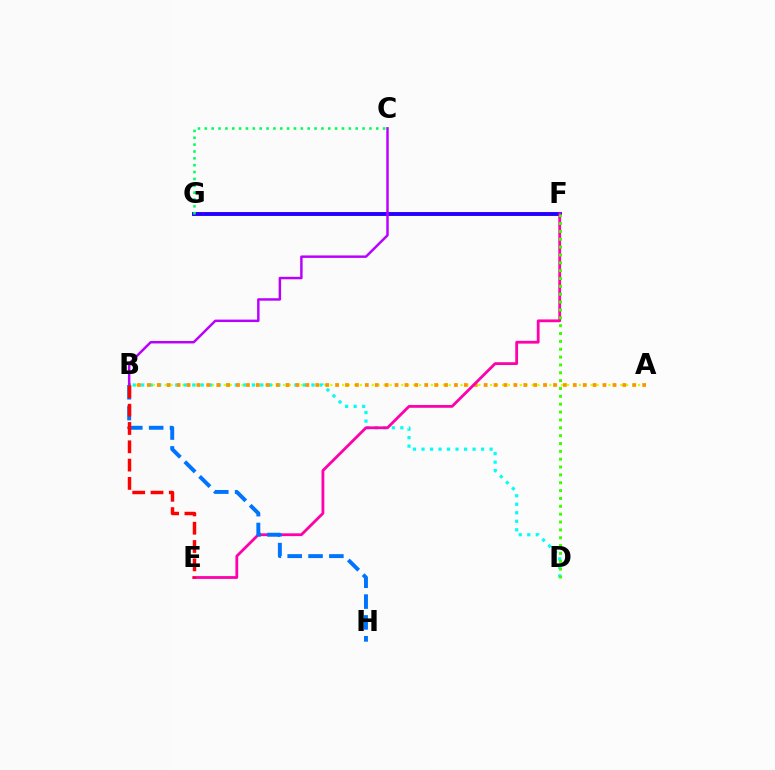{('F', 'G'): [{'color': '#2500ff', 'line_style': 'solid', 'thickness': 2.81}], ('A', 'B'): [{'color': '#d1ff00', 'line_style': 'dotted', 'thickness': 1.61}, {'color': '#ff9400', 'line_style': 'dotted', 'thickness': 2.69}], ('B', 'D'): [{'color': '#00fff6', 'line_style': 'dotted', 'thickness': 2.31}], ('E', 'F'): [{'color': '#ff00ac', 'line_style': 'solid', 'thickness': 2.01}], ('B', 'C'): [{'color': '#b900ff', 'line_style': 'solid', 'thickness': 1.77}], ('D', 'F'): [{'color': '#3dff00', 'line_style': 'dotted', 'thickness': 2.13}], ('B', 'H'): [{'color': '#0074ff', 'line_style': 'dashed', 'thickness': 2.83}], ('C', 'G'): [{'color': '#00ff5c', 'line_style': 'dotted', 'thickness': 1.86}], ('B', 'E'): [{'color': '#ff0000', 'line_style': 'dashed', 'thickness': 2.49}]}